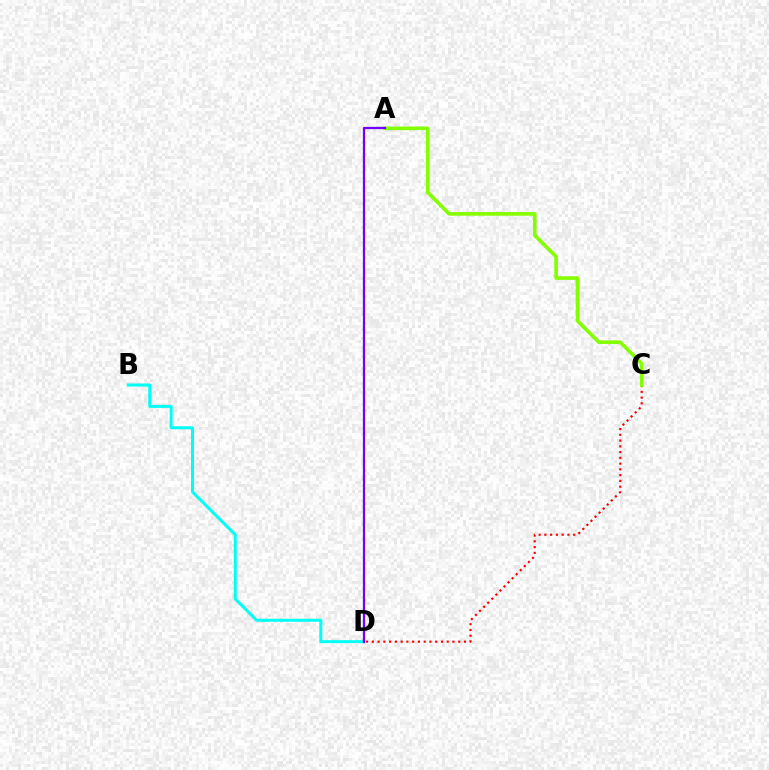{('B', 'D'): [{'color': '#00fff6', 'line_style': 'solid', 'thickness': 2.15}], ('C', 'D'): [{'color': '#ff0000', 'line_style': 'dotted', 'thickness': 1.56}], ('A', 'C'): [{'color': '#84ff00', 'line_style': 'solid', 'thickness': 2.62}], ('A', 'D'): [{'color': '#7200ff', 'line_style': 'solid', 'thickness': 1.63}]}